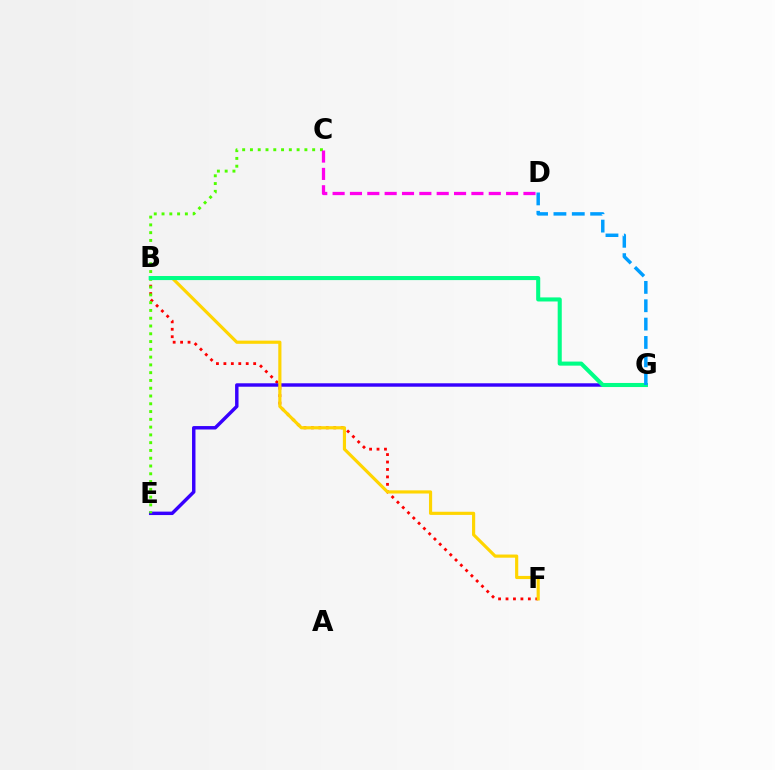{('B', 'F'): [{'color': '#ff0000', 'line_style': 'dotted', 'thickness': 2.02}, {'color': '#ffd500', 'line_style': 'solid', 'thickness': 2.28}], ('E', 'G'): [{'color': '#3700ff', 'line_style': 'solid', 'thickness': 2.47}], ('C', 'E'): [{'color': '#4fff00', 'line_style': 'dotted', 'thickness': 2.11}], ('C', 'D'): [{'color': '#ff00ed', 'line_style': 'dashed', 'thickness': 2.36}], ('B', 'G'): [{'color': '#00ff86', 'line_style': 'solid', 'thickness': 2.93}], ('D', 'G'): [{'color': '#009eff', 'line_style': 'dashed', 'thickness': 2.49}]}